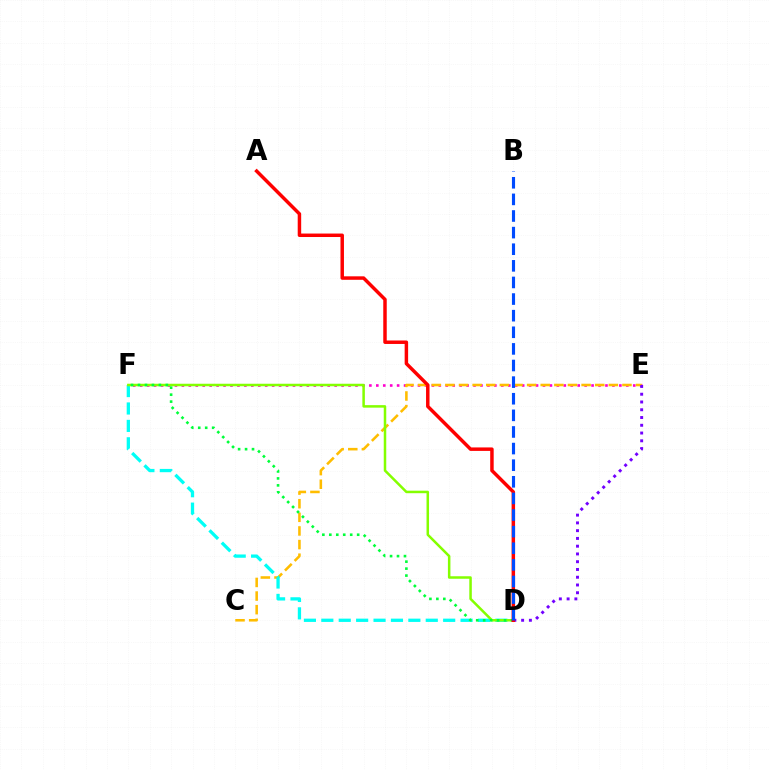{('E', 'F'): [{'color': '#ff00cf', 'line_style': 'dotted', 'thickness': 1.89}], ('C', 'E'): [{'color': '#ffbd00', 'line_style': 'dashed', 'thickness': 1.85}], ('D', 'E'): [{'color': '#7200ff', 'line_style': 'dotted', 'thickness': 2.11}], ('D', 'F'): [{'color': '#00fff6', 'line_style': 'dashed', 'thickness': 2.36}, {'color': '#84ff00', 'line_style': 'solid', 'thickness': 1.81}, {'color': '#00ff39', 'line_style': 'dotted', 'thickness': 1.89}], ('A', 'D'): [{'color': '#ff0000', 'line_style': 'solid', 'thickness': 2.5}], ('B', 'D'): [{'color': '#004bff', 'line_style': 'dashed', 'thickness': 2.26}]}